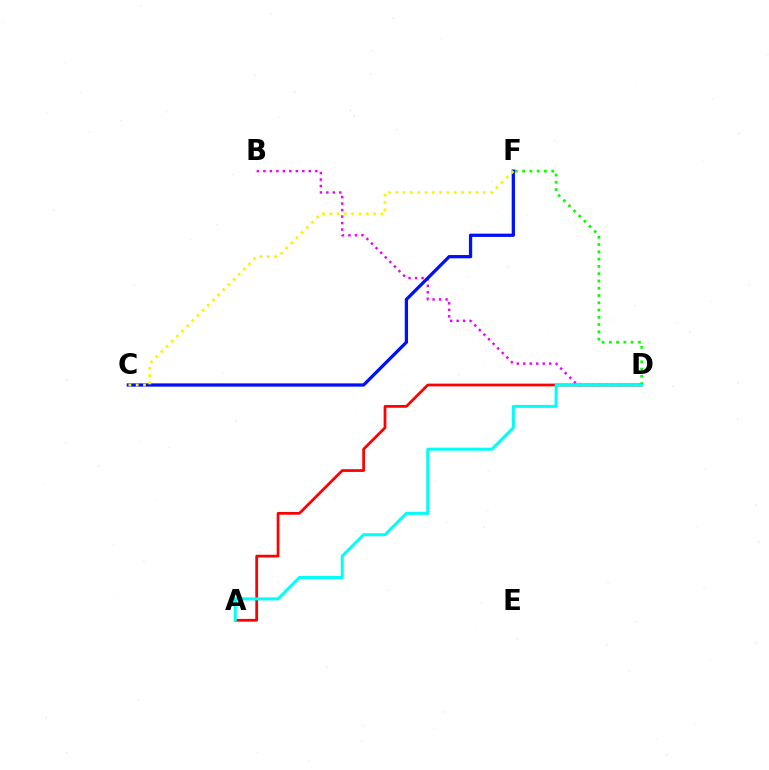{('D', 'F'): [{'color': '#08ff00', 'line_style': 'dotted', 'thickness': 1.98}], ('B', 'D'): [{'color': '#ee00ff', 'line_style': 'dotted', 'thickness': 1.76}], ('A', 'D'): [{'color': '#ff0000', 'line_style': 'solid', 'thickness': 1.97}, {'color': '#00fff6', 'line_style': 'solid', 'thickness': 2.17}], ('C', 'F'): [{'color': '#0010ff', 'line_style': 'solid', 'thickness': 2.35}, {'color': '#fcf500', 'line_style': 'dotted', 'thickness': 1.98}]}